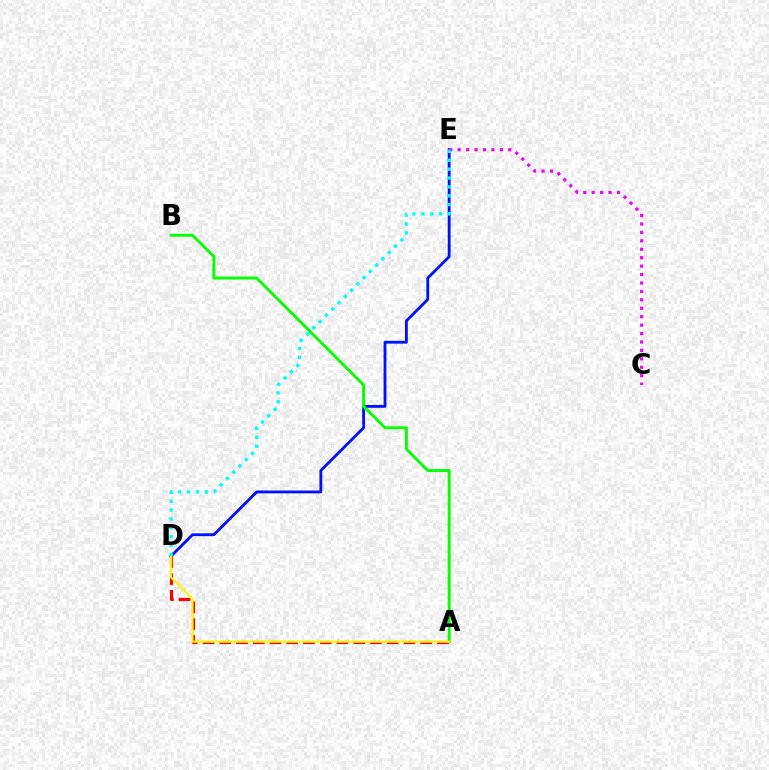{('D', 'E'): [{'color': '#0010ff', 'line_style': 'solid', 'thickness': 2.04}, {'color': '#00fff6', 'line_style': 'dotted', 'thickness': 2.41}], ('A', 'B'): [{'color': '#08ff00', 'line_style': 'solid', 'thickness': 2.09}], ('C', 'E'): [{'color': '#ee00ff', 'line_style': 'dotted', 'thickness': 2.29}], ('A', 'D'): [{'color': '#ff0000', 'line_style': 'dashed', 'thickness': 2.27}, {'color': '#fcf500', 'line_style': 'solid', 'thickness': 1.54}]}